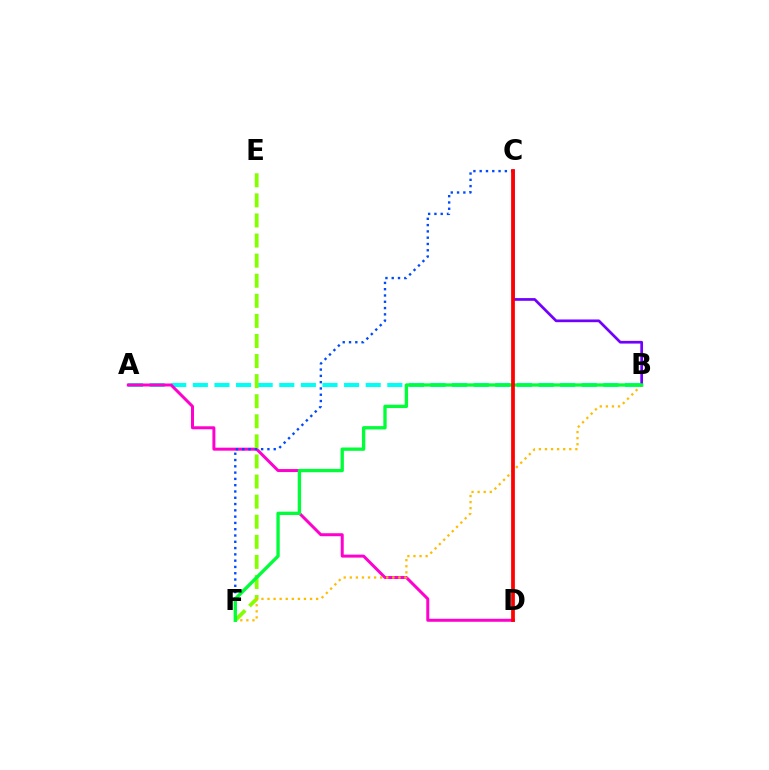{('A', 'B'): [{'color': '#00fff6', 'line_style': 'dashed', 'thickness': 2.94}], ('A', 'D'): [{'color': '#ff00cf', 'line_style': 'solid', 'thickness': 2.15}], ('E', 'F'): [{'color': '#84ff00', 'line_style': 'dashed', 'thickness': 2.73}], ('C', 'F'): [{'color': '#004bff', 'line_style': 'dotted', 'thickness': 1.71}], ('B', 'F'): [{'color': '#ffbd00', 'line_style': 'dotted', 'thickness': 1.65}, {'color': '#00ff39', 'line_style': 'solid', 'thickness': 2.4}], ('B', 'C'): [{'color': '#7200ff', 'line_style': 'solid', 'thickness': 1.96}], ('C', 'D'): [{'color': '#ff0000', 'line_style': 'solid', 'thickness': 2.69}]}